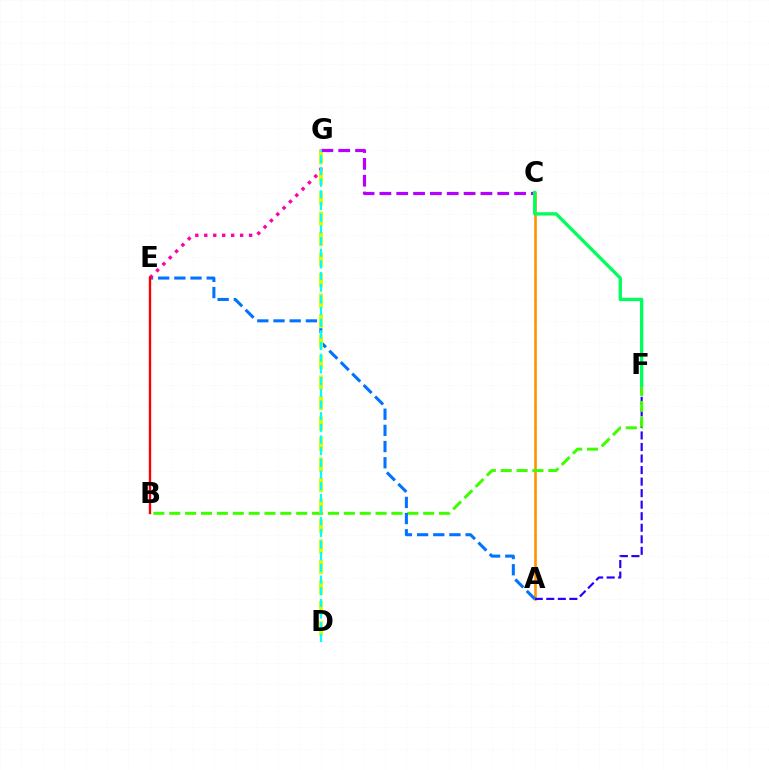{('A', 'C'): [{'color': '#ff9400', 'line_style': 'solid', 'thickness': 1.89}], ('A', 'F'): [{'color': '#2500ff', 'line_style': 'dashed', 'thickness': 1.57}], ('B', 'F'): [{'color': '#3dff00', 'line_style': 'dashed', 'thickness': 2.16}], ('A', 'E'): [{'color': '#0074ff', 'line_style': 'dashed', 'thickness': 2.2}], ('E', 'G'): [{'color': '#ff00ac', 'line_style': 'dotted', 'thickness': 2.44}], ('B', 'E'): [{'color': '#ff0000', 'line_style': 'solid', 'thickness': 1.7}], ('D', 'G'): [{'color': '#d1ff00', 'line_style': 'dashed', 'thickness': 2.78}, {'color': '#00fff6', 'line_style': 'dashed', 'thickness': 1.59}], ('C', 'G'): [{'color': '#b900ff', 'line_style': 'dashed', 'thickness': 2.29}], ('C', 'F'): [{'color': '#00ff5c', 'line_style': 'solid', 'thickness': 2.39}]}